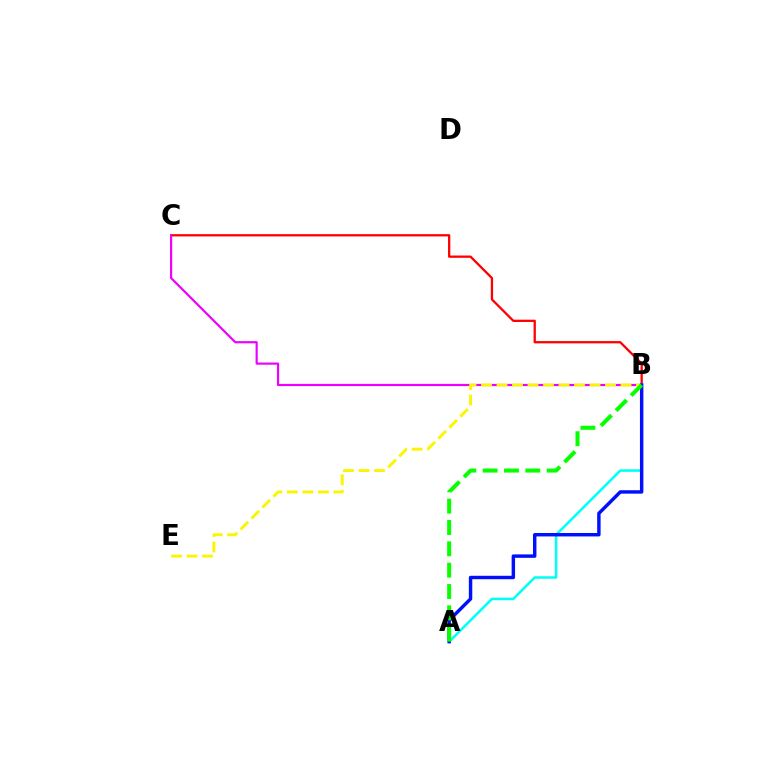{('B', 'C'): [{'color': '#ff0000', 'line_style': 'solid', 'thickness': 1.65}, {'color': '#ee00ff', 'line_style': 'solid', 'thickness': 1.57}], ('A', 'B'): [{'color': '#00fff6', 'line_style': 'solid', 'thickness': 1.83}, {'color': '#0010ff', 'line_style': 'solid', 'thickness': 2.47}, {'color': '#08ff00', 'line_style': 'dashed', 'thickness': 2.9}], ('B', 'E'): [{'color': '#fcf500', 'line_style': 'dashed', 'thickness': 2.11}]}